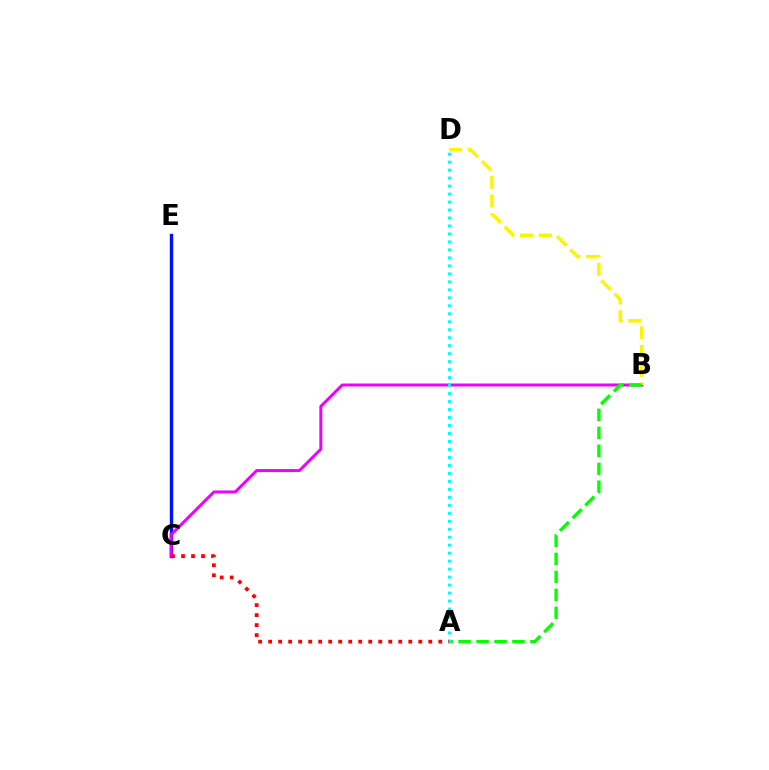{('C', 'E'): [{'color': '#0010ff', 'line_style': 'solid', 'thickness': 2.45}], ('B', 'C'): [{'color': '#ee00ff', 'line_style': 'solid', 'thickness': 2.16}], ('B', 'D'): [{'color': '#fcf500', 'line_style': 'dashed', 'thickness': 2.55}], ('A', 'B'): [{'color': '#08ff00', 'line_style': 'dashed', 'thickness': 2.44}], ('A', 'D'): [{'color': '#00fff6', 'line_style': 'dotted', 'thickness': 2.17}], ('A', 'C'): [{'color': '#ff0000', 'line_style': 'dotted', 'thickness': 2.72}]}